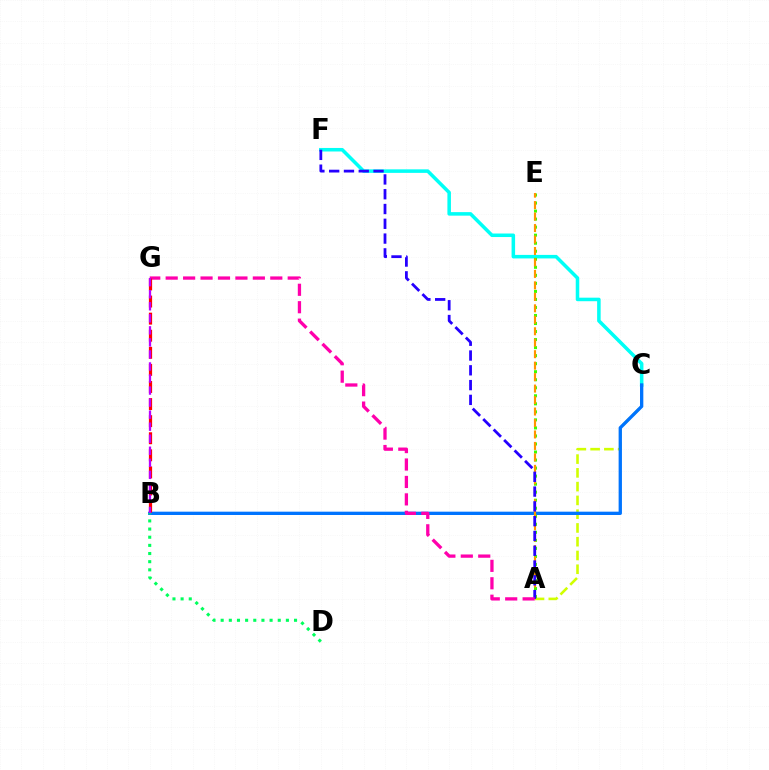{('A', 'C'): [{'color': '#d1ff00', 'line_style': 'dashed', 'thickness': 1.87}], ('C', 'F'): [{'color': '#00fff6', 'line_style': 'solid', 'thickness': 2.54}], ('B', 'C'): [{'color': '#0074ff', 'line_style': 'solid', 'thickness': 2.39}], ('A', 'E'): [{'color': '#3dff00', 'line_style': 'dotted', 'thickness': 2.18}, {'color': '#ff9400', 'line_style': 'dashed', 'thickness': 1.56}], ('B', 'D'): [{'color': '#00ff5c', 'line_style': 'dotted', 'thickness': 2.22}], ('A', 'F'): [{'color': '#2500ff', 'line_style': 'dashed', 'thickness': 2.01}], ('A', 'G'): [{'color': '#ff00ac', 'line_style': 'dashed', 'thickness': 2.37}], ('B', 'G'): [{'color': '#ff0000', 'line_style': 'dashed', 'thickness': 2.32}, {'color': '#b900ff', 'line_style': 'dashed', 'thickness': 1.64}]}